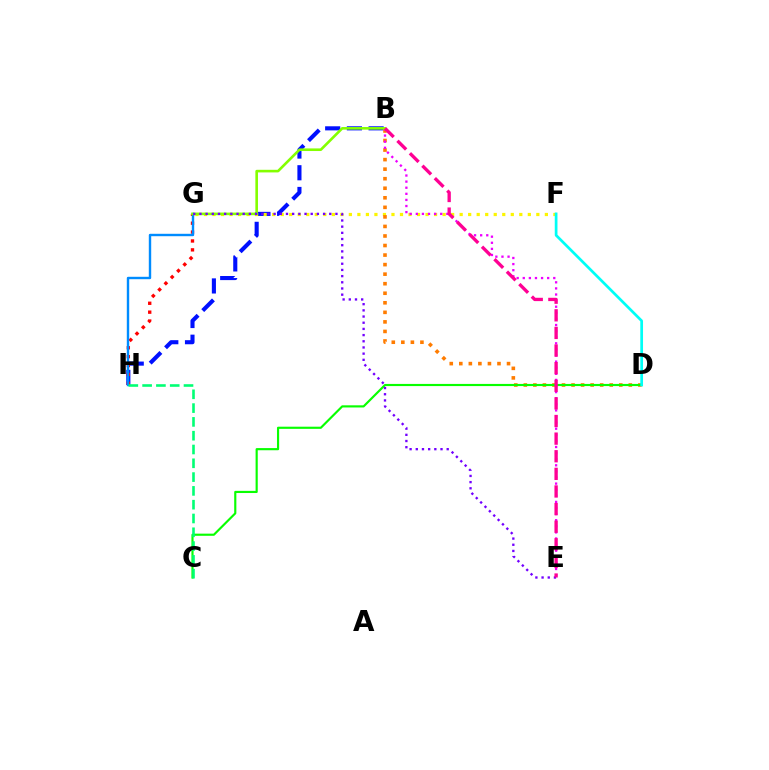{('B', 'H'): [{'color': '#0010ff', 'line_style': 'dashed', 'thickness': 2.95}], ('G', 'H'): [{'color': '#ff0000', 'line_style': 'dotted', 'thickness': 2.42}, {'color': '#008cff', 'line_style': 'solid', 'thickness': 1.73}], ('F', 'G'): [{'color': '#fcf500', 'line_style': 'dotted', 'thickness': 2.32}], ('B', 'D'): [{'color': '#ff7c00', 'line_style': 'dotted', 'thickness': 2.59}], ('B', 'E'): [{'color': '#ee00ff', 'line_style': 'dotted', 'thickness': 1.66}, {'color': '#ff0094', 'line_style': 'dashed', 'thickness': 2.39}], ('C', 'D'): [{'color': '#08ff00', 'line_style': 'solid', 'thickness': 1.55}], ('B', 'G'): [{'color': '#84ff00', 'line_style': 'solid', 'thickness': 1.88}], ('E', 'G'): [{'color': '#7200ff', 'line_style': 'dotted', 'thickness': 1.68}], ('D', 'F'): [{'color': '#00fff6', 'line_style': 'solid', 'thickness': 1.96}], ('C', 'H'): [{'color': '#00ff74', 'line_style': 'dashed', 'thickness': 1.87}]}